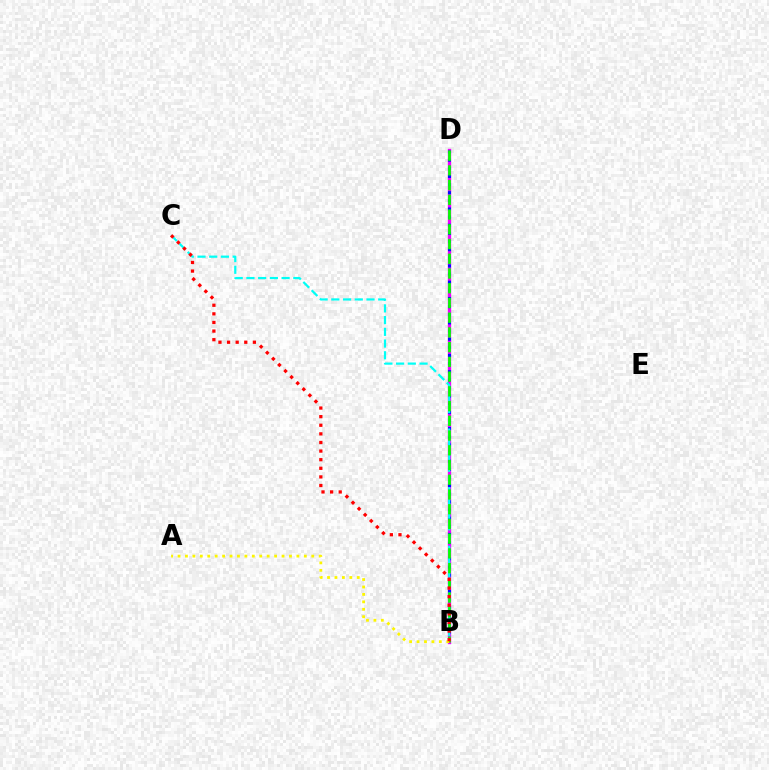{('B', 'D'): [{'color': '#ee00ff', 'line_style': 'solid', 'thickness': 2.39}, {'color': '#0010ff', 'line_style': 'dotted', 'thickness': 2.21}, {'color': '#08ff00', 'line_style': 'dashed', 'thickness': 2.0}], ('B', 'C'): [{'color': '#00fff6', 'line_style': 'dashed', 'thickness': 1.59}, {'color': '#ff0000', 'line_style': 'dotted', 'thickness': 2.34}], ('A', 'B'): [{'color': '#fcf500', 'line_style': 'dotted', 'thickness': 2.02}]}